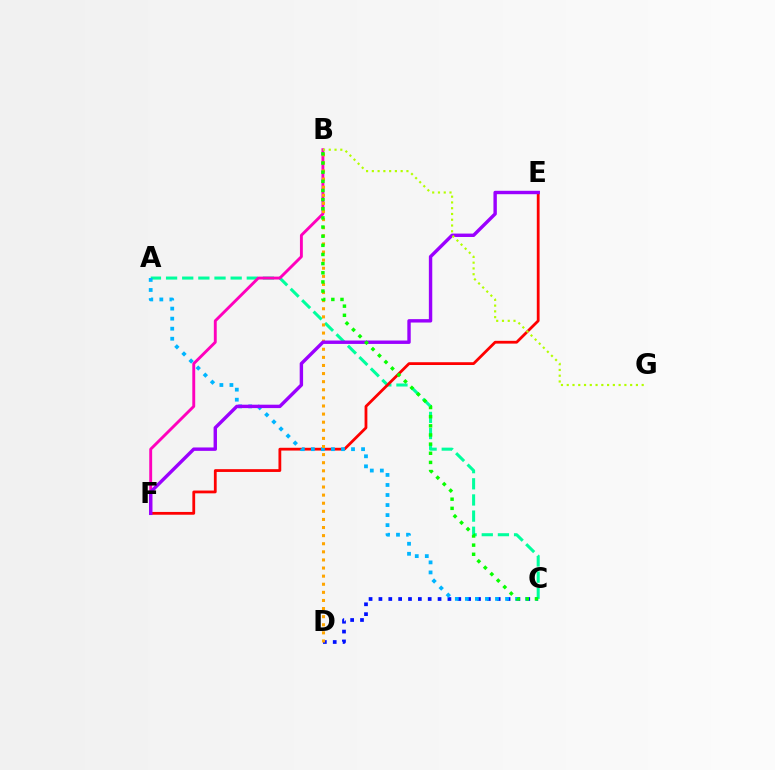{('A', 'C'): [{'color': '#00ff9d', 'line_style': 'dashed', 'thickness': 2.19}, {'color': '#00b5ff', 'line_style': 'dotted', 'thickness': 2.73}], ('E', 'F'): [{'color': '#ff0000', 'line_style': 'solid', 'thickness': 2.01}, {'color': '#9b00ff', 'line_style': 'solid', 'thickness': 2.45}], ('C', 'D'): [{'color': '#0010ff', 'line_style': 'dotted', 'thickness': 2.68}], ('B', 'F'): [{'color': '#ff00bd', 'line_style': 'solid', 'thickness': 2.08}], ('B', 'D'): [{'color': '#ffa500', 'line_style': 'dotted', 'thickness': 2.2}], ('B', 'G'): [{'color': '#b3ff00', 'line_style': 'dotted', 'thickness': 1.57}], ('B', 'C'): [{'color': '#08ff00', 'line_style': 'dotted', 'thickness': 2.49}]}